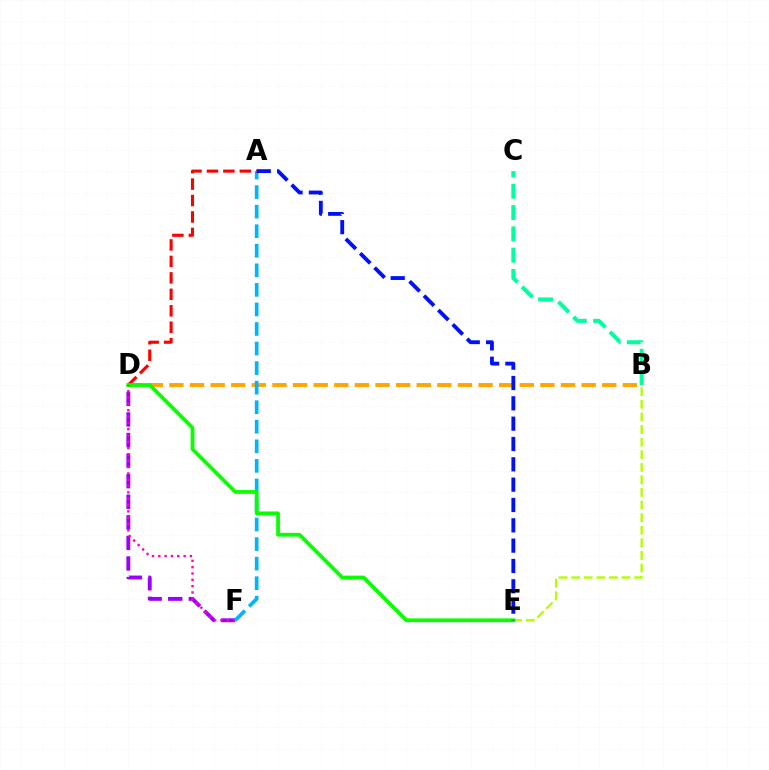{('B', 'D'): [{'color': '#ffa500', 'line_style': 'dashed', 'thickness': 2.8}], ('B', 'C'): [{'color': '#00ff9d', 'line_style': 'dashed', 'thickness': 2.9}], ('D', 'F'): [{'color': '#9b00ff', 'line_style': 'dashed', 'thickness': 2.8}, {'color': '#ff00bd', 'line_style': 'dotted', 'thickness': 1.72}], ('A', 'F'): [{'color': '#00b5ff', 'line_style': 'dashed', 'thickness': 2.66}], ('A', 'D'): [{'color': '#ff0000', 'line_style': 'dashed', 'thickness': 2.24}], ('B', 'E'): [{'color': '#b3ff00', 'line_style': 'dashed', 'thickness': 1.71}], ('D', 'E'): [{'color': '#08ff00', 'line_style': 'solid', 'thickness': 2.71}], ('A', 'E'): [{'color': '#0010ff', 'line_style': 'dashed', 'thickness': 2.76}]}